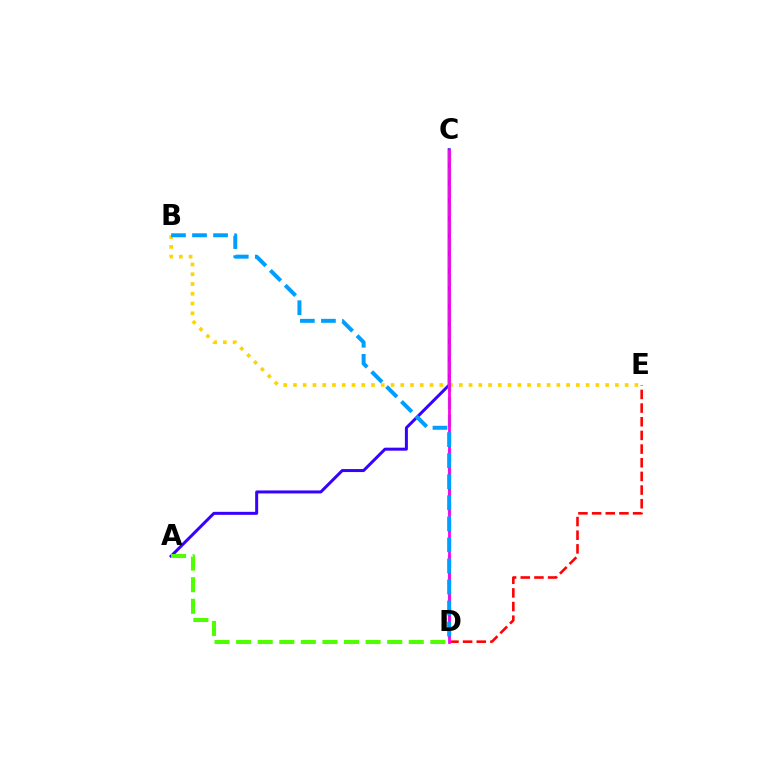{('B', 'E'): [{'color': '#ffd500', 'line_style': 'dotted', 'thickness': 2.65}], ('A', 'C'): [{'color': '#3700ff', 'line_style': 'solid', 'thickness': 2.15}], ('C', 'D'): [{'color': '#00ff86', 'line_style': 'dashed', 'thickness': 2.39}, {'color': '#ff00ed', 'line_style': 'solid', 'thickness': 2.0}], ('A', 'D'): [{'color': '#4fff00', 'line_style': 'dashed', 'thickness': 2.93}], ('D', 'E'): [{'color': '#ff0000', 'line_style': 'dashed', 'thickness': 1.86}], ('B', 'D'): [{'color': '#009eff', 'line_style': 'dashed', 'thickness': 2.86}]}